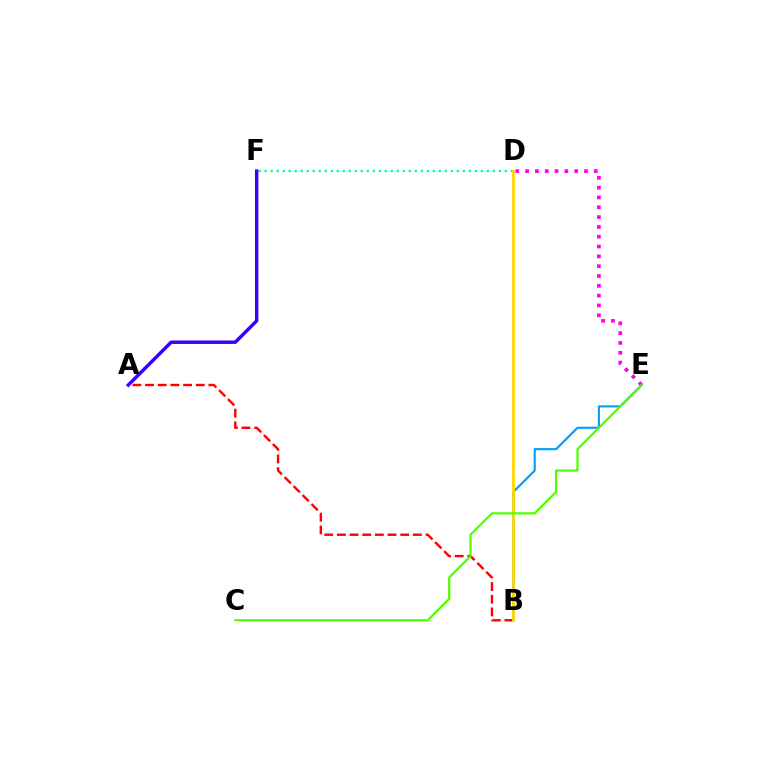{('B', 'E'): [{'color': '#009eff', 'line_style': 'solid', 'thickness': 1.54}], ('D', 'F'): [{'color': '#00ff86', 'line_style': 'dotted', 'thickness': 1.63}], ('A', 'B'): [{'color': '#ff0000', 'line_style': 'dashed', 'thickness': 1.72}], ('B', 'D'): [{'color': '#ffd500', 'line_style': 'solid', 'thickness': 2.0}], ('D', 'E'): [{'color': '#ff00ed', 'line_style': 'dotted', 'thickness': 2.67}], ('A', 'F'): [{'color': '#3700ff', 'line_style': 'solid', 'thickness': 2.48}], ('C', 'E'): [{'color': '#4fff00', 'line_style': 'solid', 'thickness': 1.59}]}